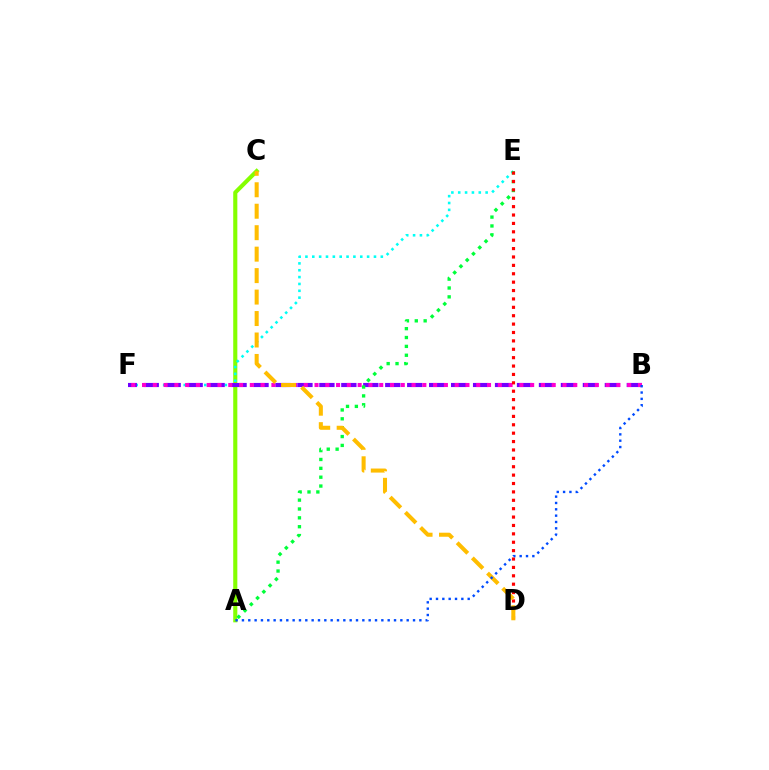{('A', 'C'): [{'color': '#84ff00', 'line_style': 'solid', 'thickness': 2.96}], ('E', 'F'): [{'color': '#00fff6', 'line_style': 'dotted', 'thickness': 1.86}], ('B', 'F'): [{'color': '#7200ff', 'line_style': 'dashed', 'thickness': 2.98}, {'color': '#ff00cf', 'line_style': 'dotted', 'thickness': 2.93}], ('A', 'E'): [{'color': '#00ff39', 'line_style': 'dotted', 'thickness': 2.41}], ('D', 'E'): [{'color': '#ff0000', 'line_style': 'dotted', 'thickness': 2.28}], ('C', 'D'): [{'color': '#ffbd00', 'line_style': 'dashed', 'thickness': 2.92}], ('A', 'B'): [{'color': '#004bff', 'line_style': 'dotted', 'thickness': 1.72}]}